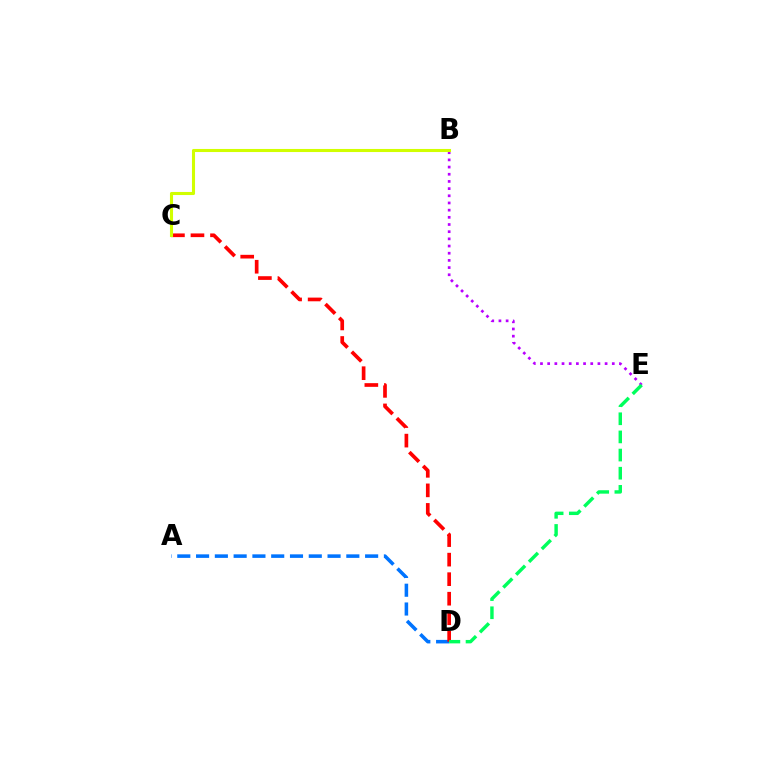{('B', 'E'): [{'color': '#b900ff', 'line_style': 'dotted', 'thickness': 1.95}], ('A', 'D'): [{'color': '#0074ff', 'line_style': 'dashed', 'thickness': 2.55}], ('C', 'D'): [{'color': '#ff0000', 'line_style': 'dashed', 'thickness': 2.65}], ('B', 'C'): [{'color': '#d1ff00', 'line_style': 'solid', 'thickness': 2.22}], ('D', 'E'): [{'color': '#00ff5c', 'line_style': 'dashed', 'thickness': 2.47}]}